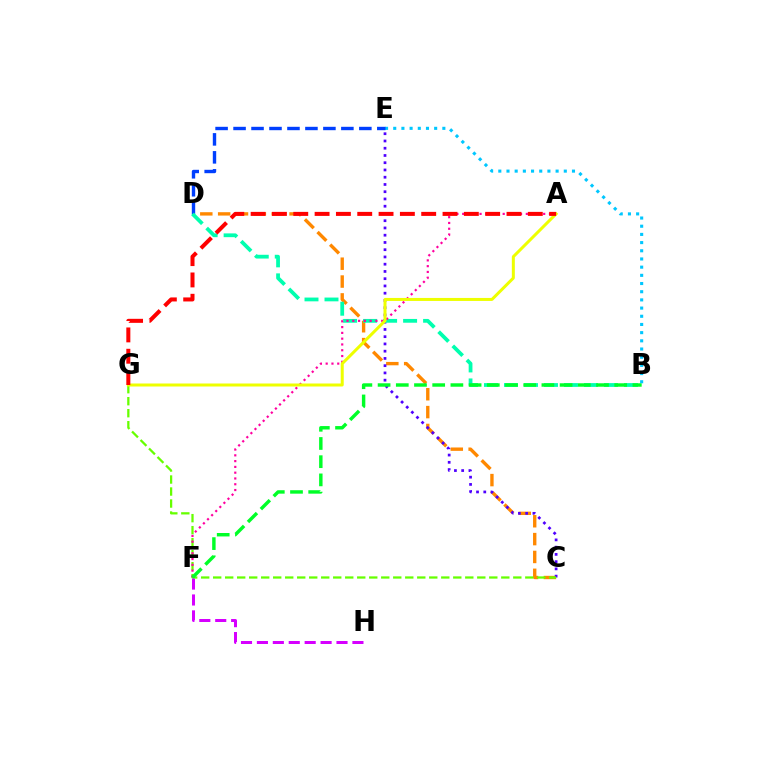{('C', 'D'): [{'color': '#ff8800', 'line_style': 'dashed', 'thickness': 2.43}], ('C', 'E'): [{'color': '#4f00ff', 'line_style': 'dotted', 'thickness': 1.97}], ('B', 'E'): [{'color': '#00c7ff', 'line_style': 'dotted', 'thickness': 2.22}], ('C', 'G'): [{'color': '#66ff00', 'line_style': 'dashed', 'thickness': 1.63}], ('D', 'E'): [{'color': '#003fff', 'line_style': 'dashed', 'thickness': 2.44}], ('F', 'H'): [{'color': '#d600ff', 'line_style': 'dashed', 'thickness': 2.16}], ('B', 'D'): [{'color': '#00ffaf', 'line_style': 'dashed', 'thickness': 2.72}], ('A', 'F'): [{'color': '#ff00a0', 'line_style': 'dotted', 'thickness': 1.57}], ('A', 'G'): [{'color': '#eeff00', 'line_style': 'solid', 'thickness': 2.17}, {'color': '#ff0000', 'line_style': 'dashed', 'thickness': 2.9}], ('B', 'F'): [{'color': '#00ff27', 'line_style': 'dashed', 'thickness': 2.47}]}